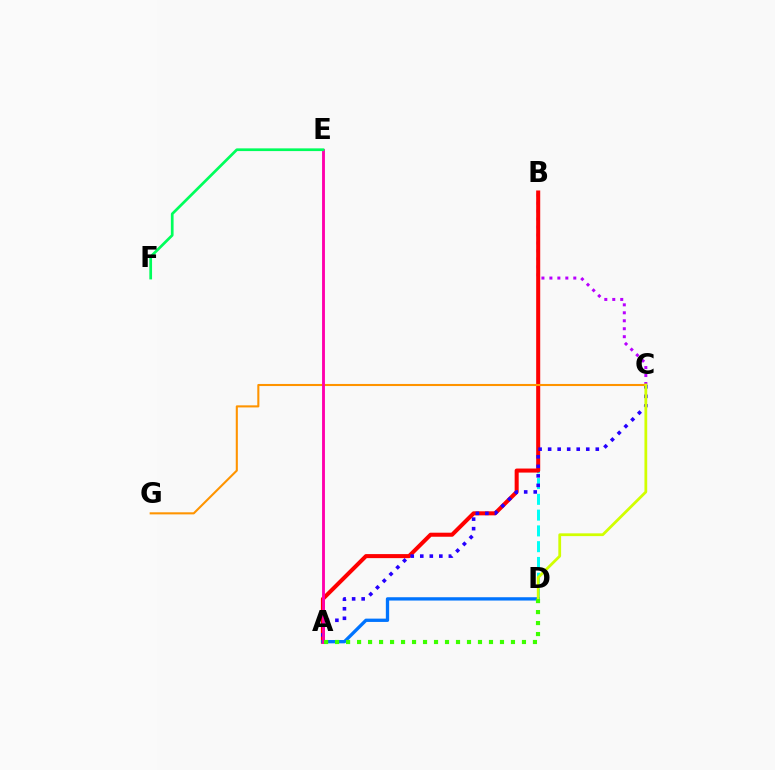{('B', 'D'): [{'color': '#00fff6', 'line_style': 'dashed', 'thickness': 2.14}], ('B', 'C'): [{'color': '#b900ff', 'line_style': 'dotted', 'thickness': 2.16}], ('A', 'B'): [{'color': '#ff0000', 'line_style': 'solid', 'thickness': 2.91}], ('A', 'D'): [{'color': '#0074ff', 'line_style': 'solid', 'thickness': 2.38}, {'color': '#3dff00', 'line_style': 'dotted', 'thickness': 2.99}], ('A', 'C'): [{'color': '#2500ff', 'line_style': 'dotted', 'thickness': 2.59}], ('C', 'G'): [{'color': '#ff9400', 'line_style': 'solid', 'thickness': 1.5}], ('A', 'E'): [{'color': '#ff00ac', 'line_style': 'solid', 'thickness': 2.06}], ('E', 'F'): [{'color': '#00ff5c', 'line_style': 'solid', 'thickness': 1.96}], ('C', 'D'): [{'color': '#d1ff00', 'line_style': 'solid', 'thickness': 1.99}]}